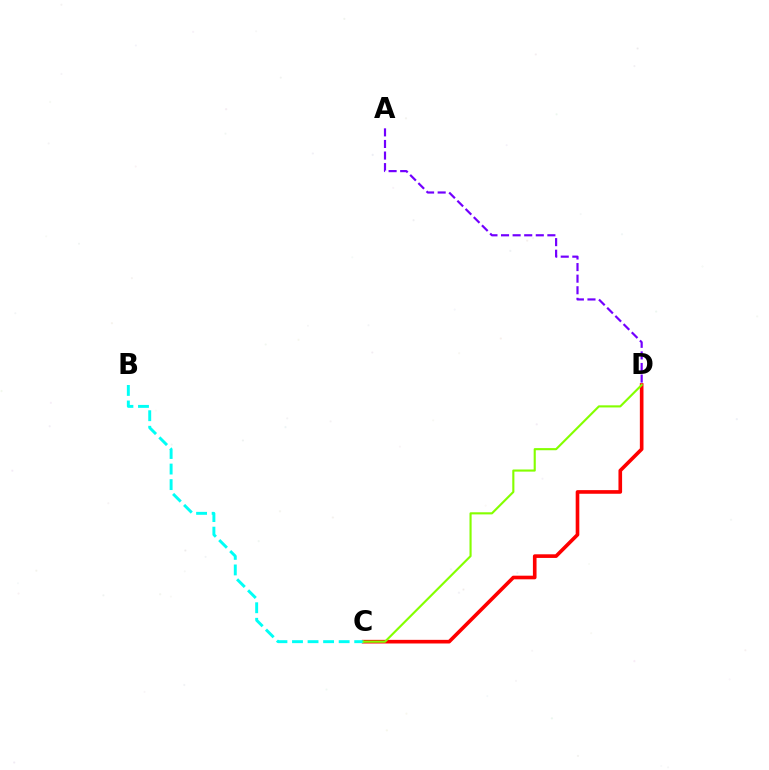{('C', 'D'): [{'color': '#ff0000', 'line_style': 'solid', 'thickness': 2.62}, {'color': '#84ff00', 'line_style': 'solid', 'thickness': 1.53}], ('B', 'C'): [{'color': '#00fff6', 'line_style': 'dashed', 'thickness': 2.11}], ('A', 'D'): [{'color': '#7200ff', 'line_style': 'dashed', 'thickness': 1.57}]}